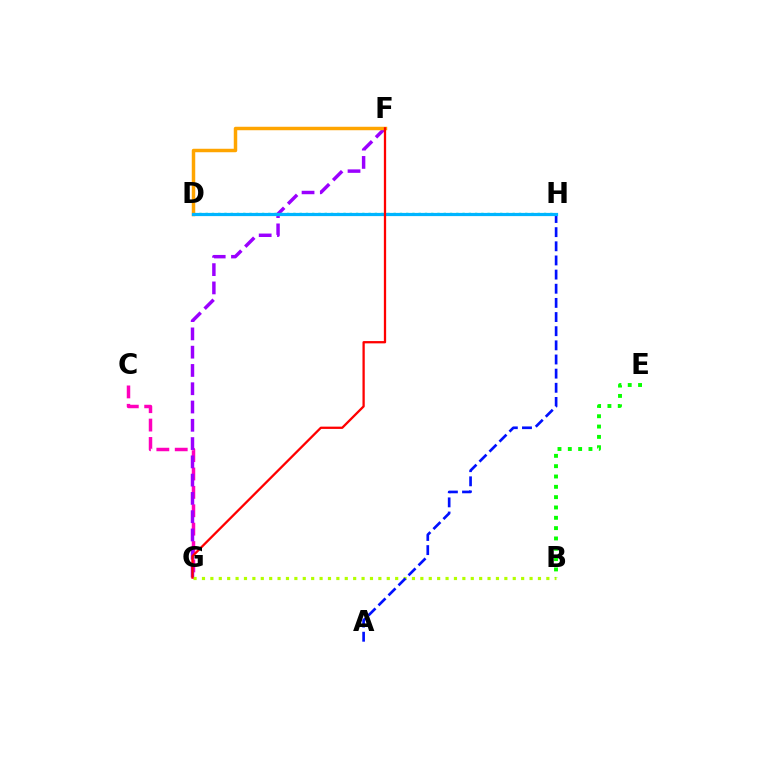{('C', 'G'): [{'color': '#ff00bd', 'line_style': 'dashed', 'thickness': 2.5}], ('F', 'G'): [{'color': '#9b00ff', 'line_style': 'dashed', 'thickness': 2.48}, {'color': '#ff0000', 'line_style': 'solid', 'thickness': 1.65}], ('D', 'H'): [{'color': '#00ff9d', 'line_style': 'dotted', 'thickness': 1.7}, {'color': '#00b5ff', 'line_style': 'solid', 'thickness': 2.3}], ('B', 'G'): [{'color': '#b3ff00', 'line_style': 'dotted', 'thickness': 2.28}], ('A', 'H'): [{'color': '#0010ff', 'line_style': 'dashed', 'thickness': 1.92}], ('D', 'F'): [{'color': '#ffa500', 'line_style': 'solid', 'thickness': 2.5}], ('B', 'E'): [{'color': '#08ff00', 'line_style': 'dotted', 'thickness': 2.81}]}